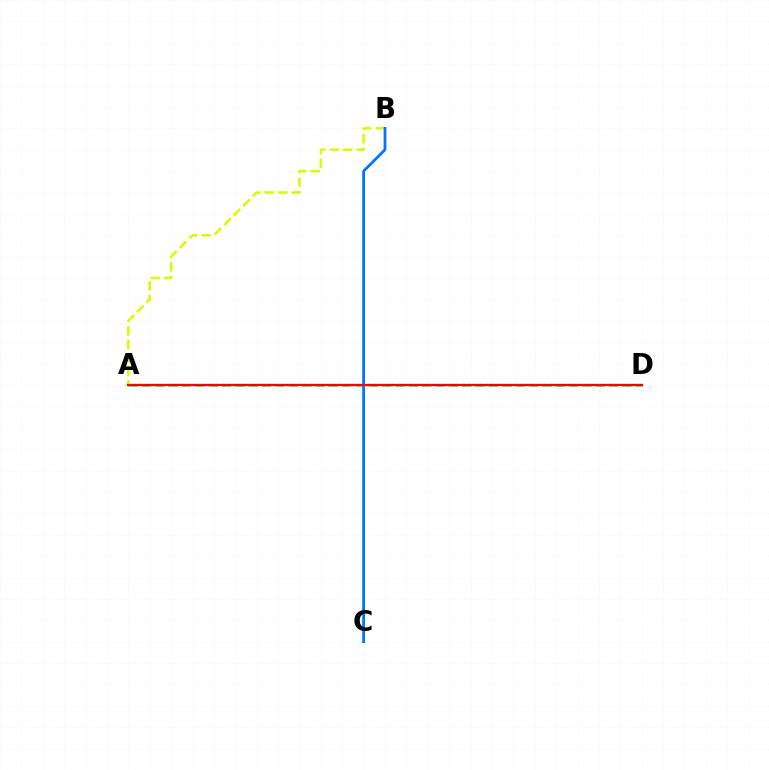{('A', 'D'): [{'color': '#b900ff', 'line_style': 'dotted', 'thickness': 1.59}, {'color': '#00ff5c', 'line_style': 'dashed', 'thickness': 1.81}, {'color': '#ff0000', 'line_style': 'solid', 'thickness': 1.64}], ('A', 'B'): [{'color': '#d1ff00', 'line_style': 'dashed', 'thickness': 1.83}], ('B', 'C'): [{'color': '#0074ff', 'line_style': 'solid', 'thickness': 2.0}]}